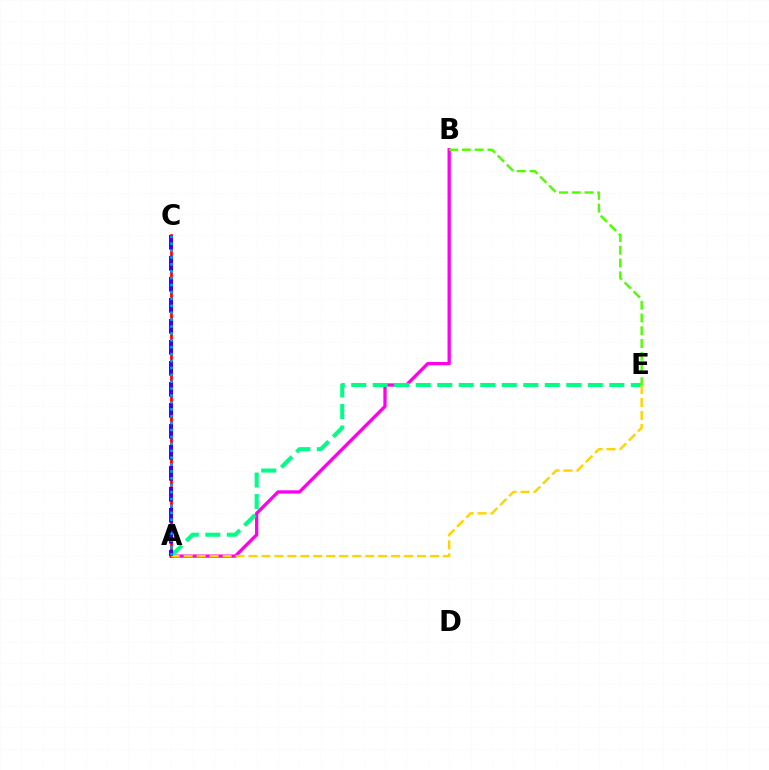{('A', 'B'): [{'color': '#ff00ed', 'line_style': 'solid', 'thickness': 2.37}], ('A', 'E'): [{'color': '#00ff86', 'line_style': 'dashed', 'thickness': 2.92}, {'color': '#ffd500', 'line_style': 'dashed', 'thickness': 1.76}], ('A', 'C'): [{'color': '#ff0000', 'line_style': 'solid', 'thickness': 1.97}, {'color': '#3700ff', 'line_style': 'dashed', 'thickness': 2.85}, {'color': '#009eff', 'line_style': 'dotted', 'thickness': 1.87}], ('B', 'E'): [{'color': '#4fff00', 'line_style': 'dashed', 'thickness': 1.73}]}